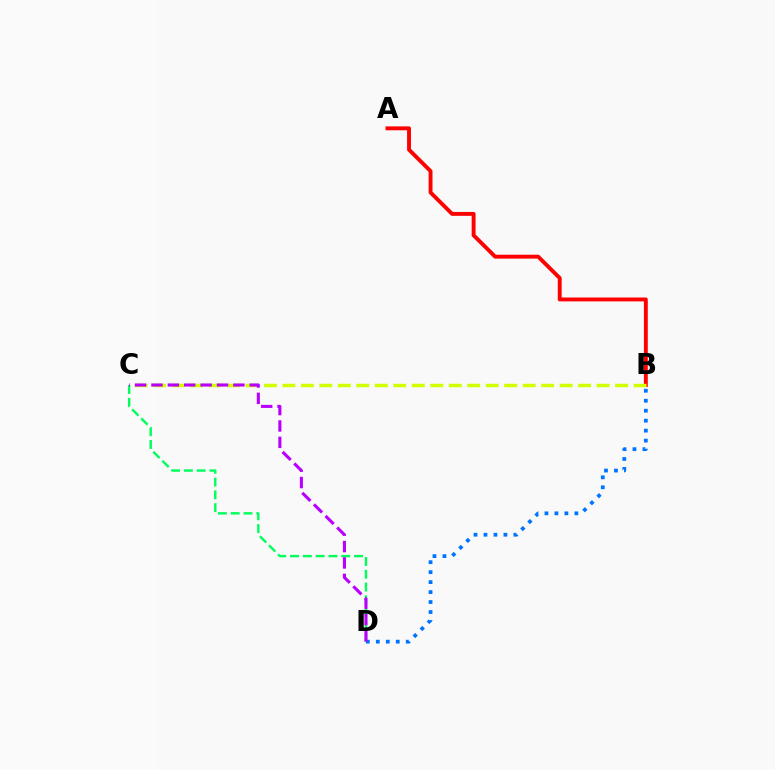{('C', 'D'): [{'color': '#00ff5c', 'line_style': 'dashed', 'thickness': 1.74}, {'color': '#b900ff', 'line_style': 'dashed', 'thickness': 2.23}], ('B', 'D'): [{'color': '#0074ff', 'line_style': 'dotted', 'thickness': 2.71}], ('A', 'B'): [{'color': '#ff0000', 'line_style': 'solid', 'thickness': 2.8}], ('B', 'C'): [{'color': '#d1ff00', 'line_style': 'dashed', 'thickness': 2.51}]}